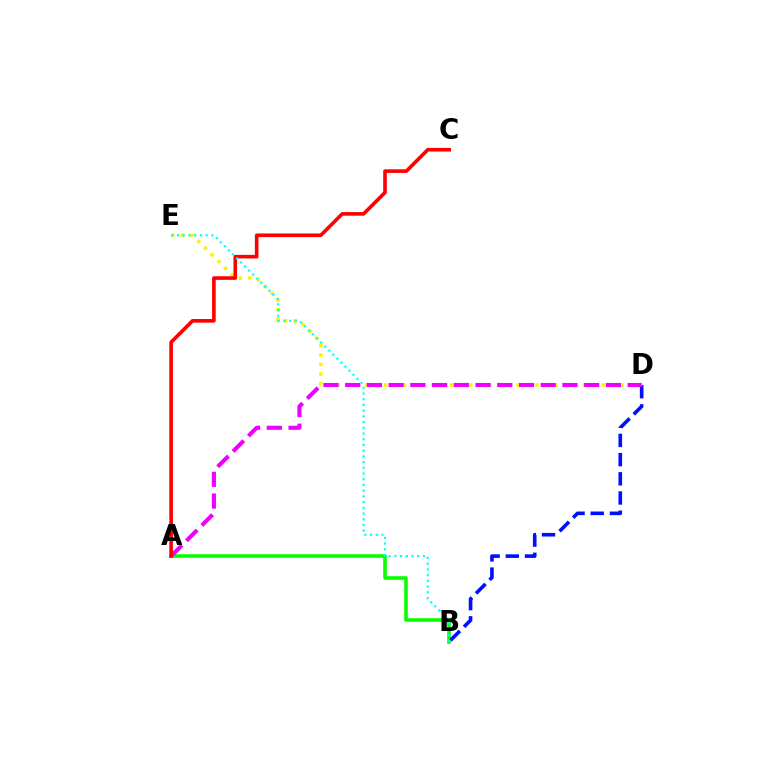{('A', 'B'): [{'color': '#08ff00', 'line_style': 'solid', 'thickness': 2.59}], ('B', 'D'): [{'color': '#0010ff', 'line_style': 'dashed', 'thickness': 2.61}], ('D', 'E'): [{'color': '#fcf500', 'line_style': 'dotted', 'thickness': 2.57}], ('A', 'D'): [{'color': '#ee00ff', 'line_style': 'dashed', 'thickness': 2.95}], ('A', 'C'): [{'color': '#ff0000', 'line_style': 'solid', 'thickness': 2.6}], ('B', 'E'): [{'color': '#00fff6', 'line_style': 'dotted', 'thickness': 1.55}]}